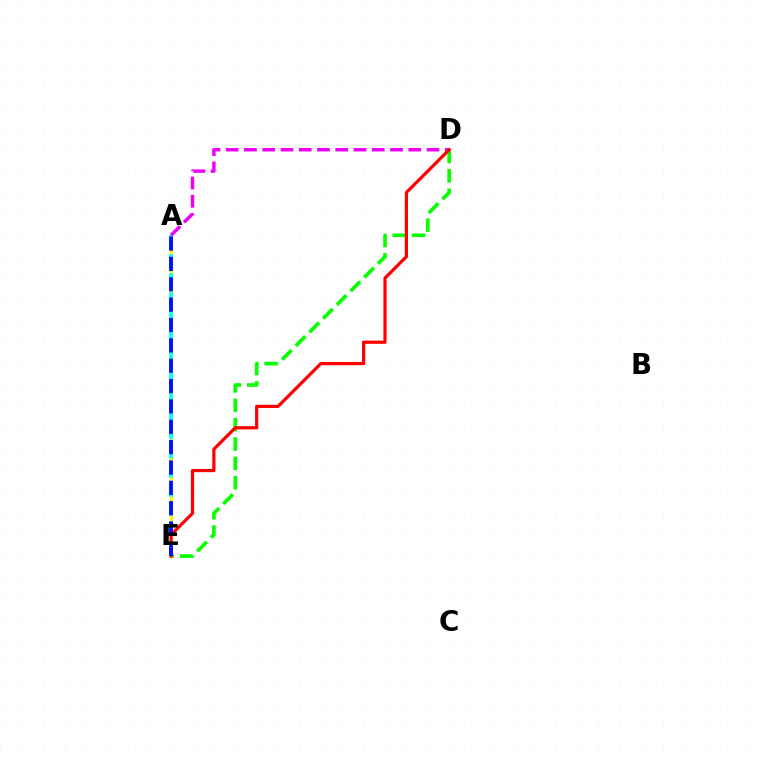{('D', 'E'): [{'color': '#08ff00', 'line_style': 'dashed', 'thickness': 2.63}, {'color': '#ff0000', 'line_style': 'solid', 'thickness': 2.3}], ('A', 'E'): [{'color': '#fcf500', 'line_style': 'solid', 'thickness': 2.24}, {'color': '#00fff6', 'line_style': 'dashed', 'thickness': 2.59}, {'color': '#0010ff', 'line_style': 'dashed', 'thickness': 2.76}], ('A', 'D'): [{'color': '#ee00ff', 'line_style': 'dashed', 'thickness': 2.48}]}